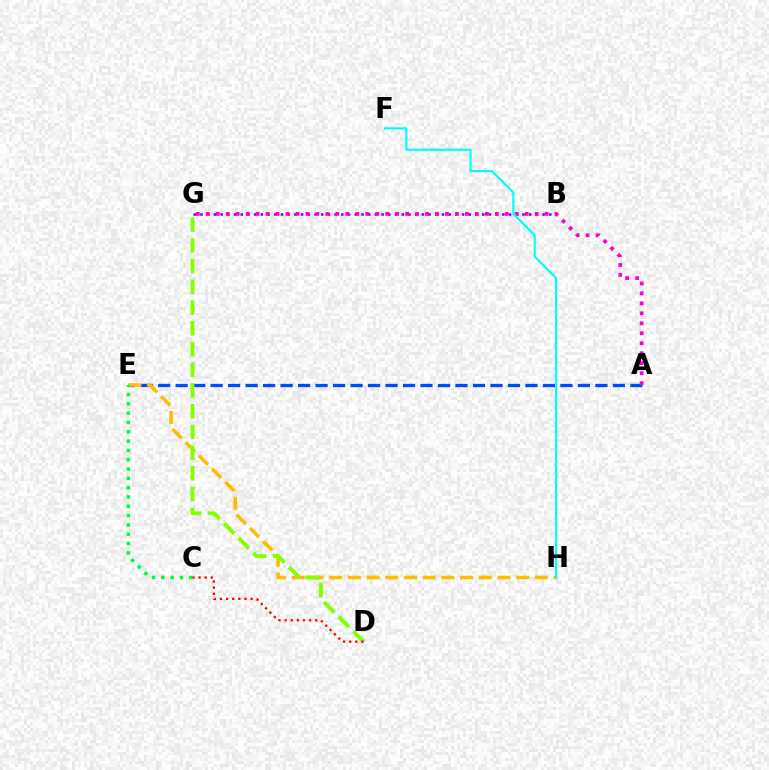{('A', 'E'): [{'color': '#004bff', 'line_style': 'dashed', 'thickness': 2.38}], ('E', 'H'): [{'color': '#ffbd00', 'line_style': 'dashed', 'thickness': 2.54}], ('B', 'G'): [{'color': '#7200ff', 'line_style': 'dotted', 'thickness': 1.82}], ('A', 'G'): [{'color': '#ff00cf', 'line_style': 'dotted', 'thickness': 2.71}], ('C', 'E'): [{'color': '#00ff39', 'line_style': 'dotted', 'thickness': 2.53}], ('D', 'G'): [{'color': '#84ff00', 'line_style': 'dashed', 'thickness': 2.82}], ('C', 'D'): [{'color': '#ff0000', 'line_style': 'dotted', 'thickness': 1.66}], ('F', 'H'): [{'color': '#00fff6', 'line_style': 'solid', 'thickness': 1.54}]}